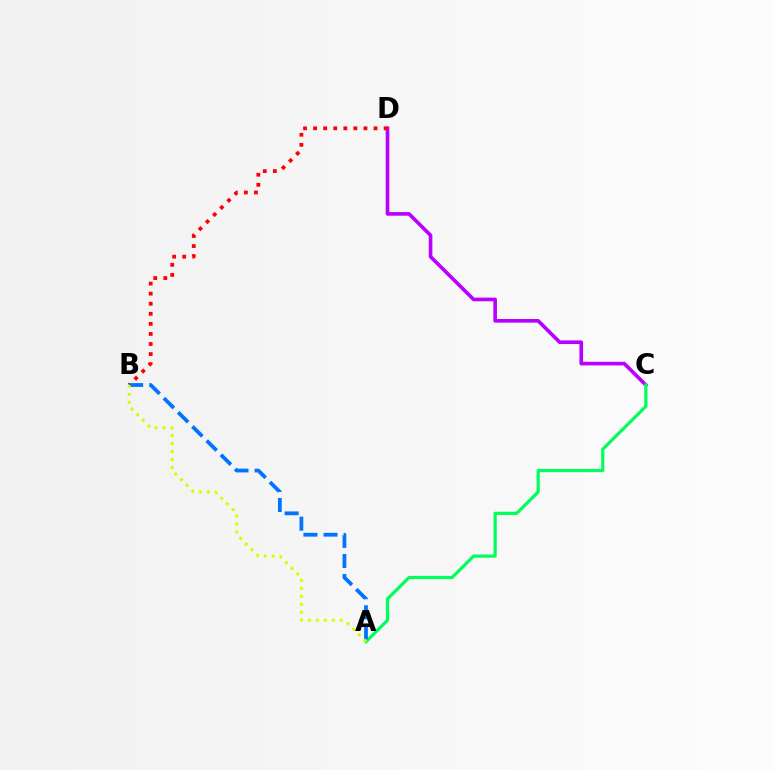{('C', 'D'): [{'color': '#b900ff', 'line_style': 'solid', 'thickness': 2.62}], ('B', 'D'): [{'color': '#ff0000', 'line_style': 'dotted', 'thickness': 2.74}], ('A', 'C'): [{'color': '#00ff5c', 'line_style': 'solid', 'thickness': 2.32}], ('A', 'B'): [{'color': '#0074ff', 'line_style': 'dashed', 'thickness': 2.73}, {'color': '#d1ff00', 'line_style': 'dotted', 'thickness': 2.17}]}